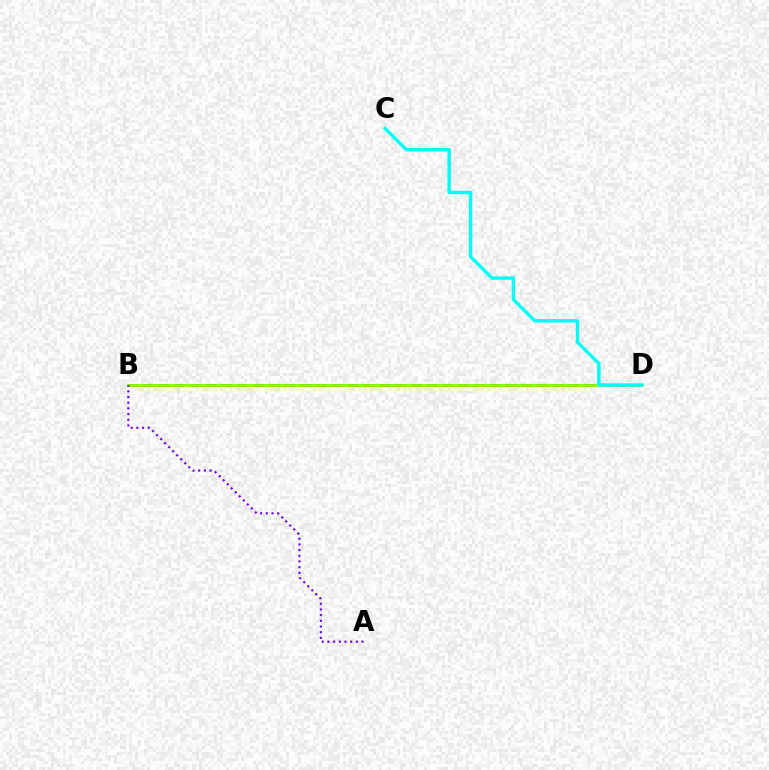{('B', 'D'): [{'color': '#ff0000', 'line_style': 'dashed', 'thickness': 2.14}, {'color': '#84ff00', 'line_style': 'solid', 'thickness': 2.01}], ('C', 'D'): [{'color': '#00fff6', 'line_style': 'solid', 'thickness': 2.45}], ('A', 'B'): [{'color': '#7200ff', 'line_style': 'dotted', 'thickness': 1.54}]}